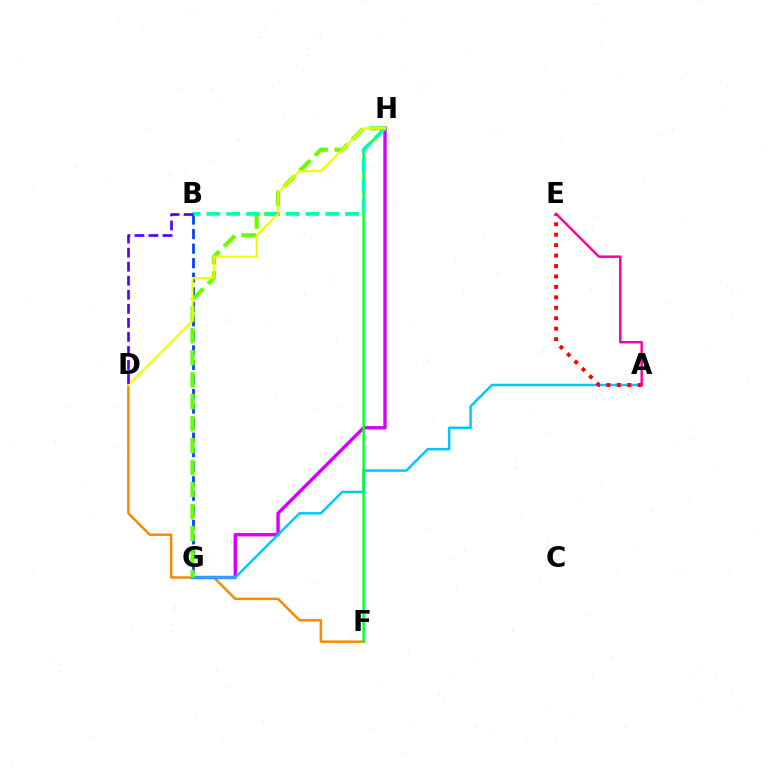{('D', 'F'): [{'color': '#ff8800', 'line_style': 'solid', 'thickness': 1.78}], ('G', 'H'): [{'color': '#d600ff', 'line_style': 'solid', 'thickness': 2.45}, {'color': '#66ff00', 'line_style': 'dashed', 'thickness': 2.99}], ('B', 'G'): [{'color': '#003fff', 'line_style': 'dashed', 'thickness': 1.97}], ('A', 'G'): [{'color': '#00c7ff', 'line_style': 'solid', 'thickness': 1.8}], ('A', 'E'): [{'color': '#ff0000', 'line_style': 'dotted', 'thickness': 2.84}, {'color': '#ff00a0', 'line_style': 'solid', 'thickness': 1.77}], ('F', 'H'): [{'color': '#00ff27', 'line_style': 'solid', 'thickness': 1.73}], ('B', 'H'): [{'color': '#00ffaf', 'line_style': 'dashed', 'thickness': 2.69}], ('D', 'H'): [{'color': '#eeff00', 'line_style': 'solid', 'thickness': 1.56}], ('B', 'D'): [{'color': '#4f00ff', 'line_style': 'dashed', 'thickness': 1.91}]}